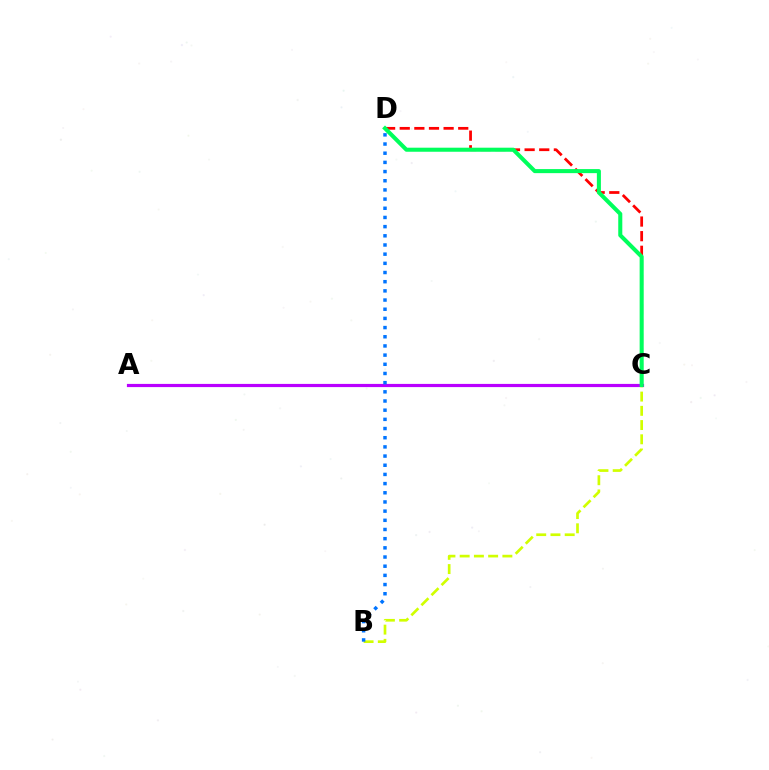{('C', 'D'): [{'color': '#ff0000', 'line_style': 'dashed', 'thickness': 1.99}, {'color': '#00ff5c', 'line_style': 'solid', 'thickness': 2.92}], ('A', 'C'): [{'color': '#b900ff', 'line_style': 'solid', 'thickness': 2.3}], ('B', 'C'): [{'color': '#d1ff00', 'line_style': 'dashed', 'thickness': 1.93}], ('B', 'D'): [{'color': '#0074ff', 'line_style': 'dotted', 'thickness': 2.49}]}